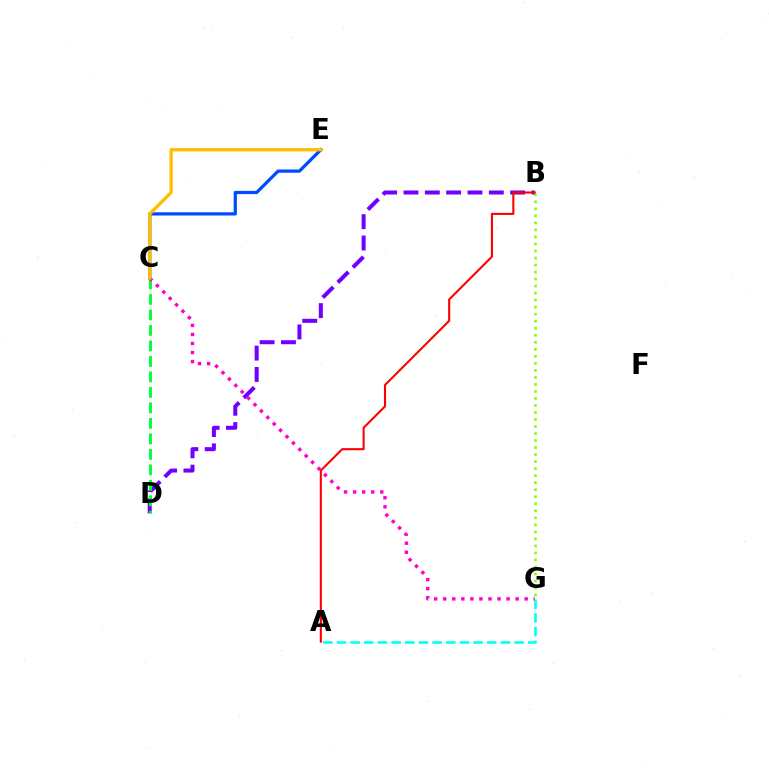{('B', 'G'): [{'color': '#84ff00', 'line_style': 'dotted', 'thickness': 1.91}], ('B', 'D'): [{'color': '#7200ff', 'line_style': 'dashed', 'thickness': 2.9}], ('C', 'E'): [{'color': '#004bff', 'line_style': 'solid', 'thickness': 2.33}, {'color': '#ffbd00', 'line_style': 'solid', 'thickness': 2.39}], ('C', 'D'): [{'color': '#00ff39', 'line_style': 'dashed', 'thickness': 2.1}], ('A', 'B'): [{'color': '#ff0000', 'line_style': 'solid', 'thickness': 1.5}], ('A', 'G'): [{'color': '#00fff6', 'line_style': 'dashed', 'thickness': 1.86}], ('C', 'G'): [{'color': '#ff00cf', 'line_style': 'dotted', 'thickness': 2.46}]}